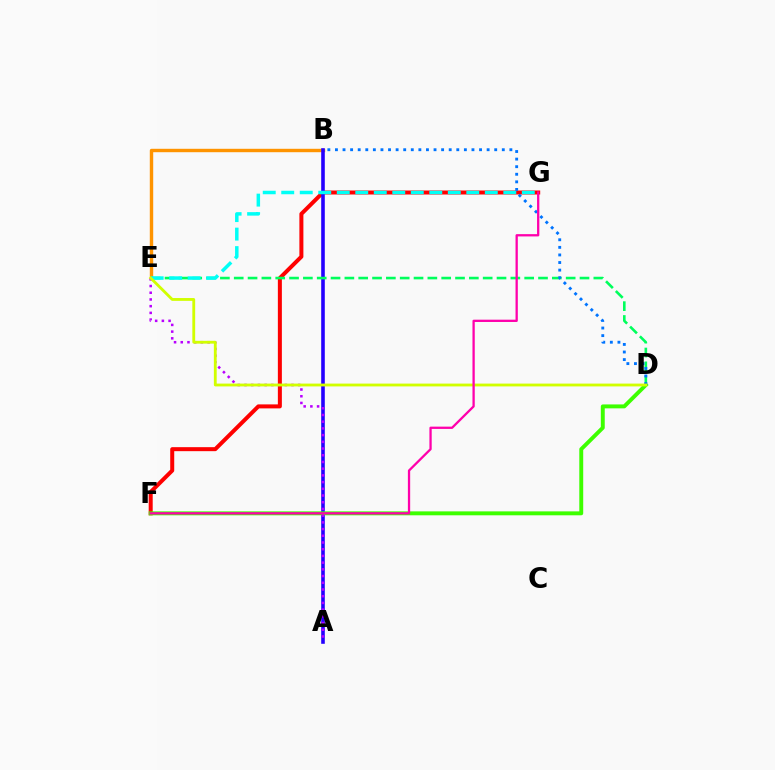{('F', 'G'): [{'color': '#ff0000', 'line_style': 'solid', 'thickness': 2.88}, {'color': '#ff00ac', 'line_style': 'solid', 'thickness': 1.65}], ('B', 'E'): [{'color': '#ff9400', 'line_style': 'solid', 'thickness': 2.46}], ('A', 'B'): [{'color': '#2500ff', 'line_style': 'solid', 'thickness': 2.59}], ('D', 'F'): [{'color': '#3dff00', 'line_style': 'solid', 'thickness': 2.83}], ('D', 'E'): [{'color': '#00ff5c', 'line_style': 'dashed', 'thickness': 1.88}, {'color': '#d1ff00', 'line_style': 'solid', 'thickness': 2.03}], ('E', 'G'): [{'color': '#00fff6', 'line_style': 'dashed', 'thickness': 2.51}], ('A', 'E'): [{'color': '#b900ff', 'line_style': 'dotted', 'thickness': 1.82}], ('B', 'D'): [{'color': '#0074ff', 'line_style': 'dotted', 'thickness': 2.06}]}